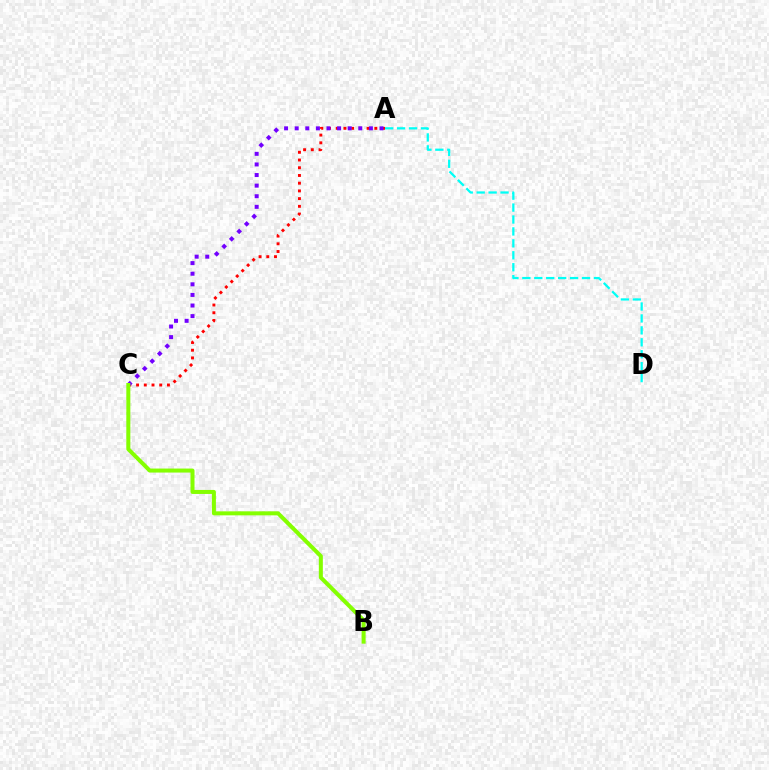{('A', 'C'): [{'color': '#ff0000', 'line_style': 'dotted', 'thickness': 2.1}, {'color': '#7200ff', 'line_style': 'dotted', 'thickness': 2.88}], ('A', 'D'): [{'color': '#00fff6', 'line_style': 'dashed', 'thickness': 1.62}], ('B', 'C'): [{'color': '#84ff00', 'line_style': 'solid', 'thickness': 2.89}]}